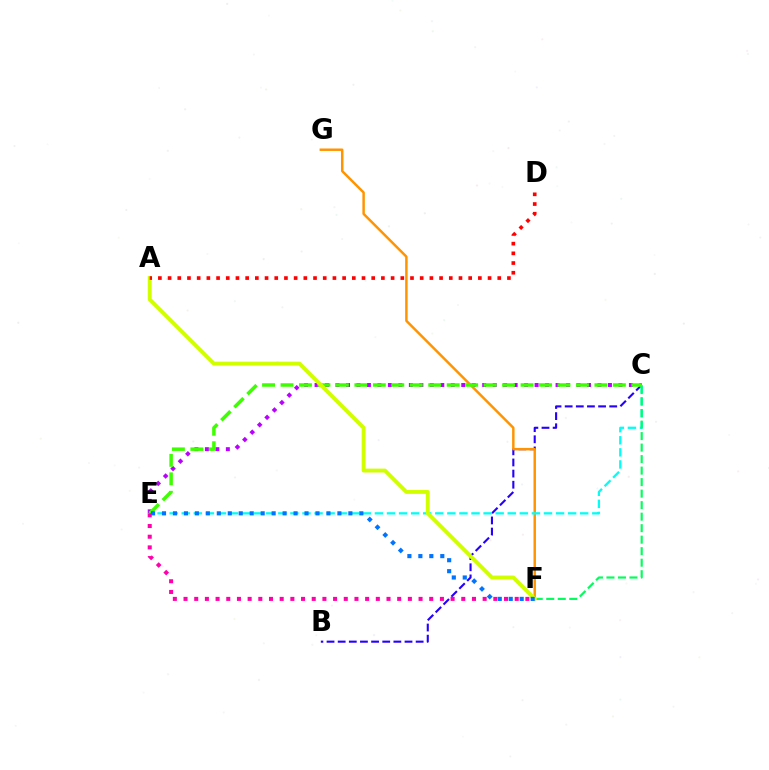{('B', 'C'): [{'color': '#2500ff', 'line_style': 'dashed', 'thickness': 1.51}], ('C', 'E'): [{'color': '#b900ff', 'line_style': 'dotted', 'thickness': 2.85}, {'color': '#00fff6', 'line_style': 'dashed', 'thickness': 1.64}, {'color': '#3dff00', 'line_style': 'dashed', 'thickness': 2.51}], ('F', 'G'): [{'color': '#ff9400', 'line_style': 'solid', 'thickness': 1.78}], ('C', 'F'): [{'color': '#00ff5c', 'line_style': 'dashed', 'thickness': 1.56}], ('A', 'F'): [{'color': '#d1ff00', 'line_style': 'solid', 'thickness': 2.8}], ('E', 'F'): [{'color': '#ff00ac', 'line_style': 'dotted', 'thickness': 2.9}, {'color': '#0074ff', 'line_style': 'dotted', 'thickness': 2.98}], ('A', 'D'): [{'color': '#ff0000', 'line_style': 'dotted', 'thickness': 2.63}]}